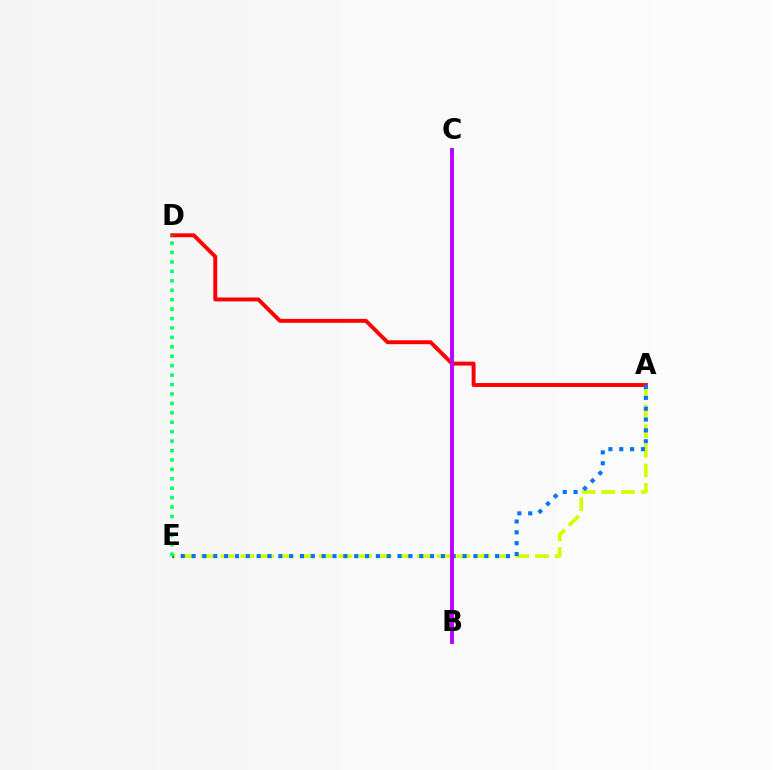{('A', 'E'): [{'color': '#d1ff00', 'line_style': 'dashed', 'thickness': 2.67}, {'color': '#0074ff', 'line_style': 'dotted', 'thickness': 2.94}], ('A', 'D'): [{'color': '#ff0000', 'line_style': 'solid', 'thickness': 2.81}], ('D', 'E'): [{'color': '#00ff5c', 'line_style': 'dotted', 'thickness': 2.56}], ('B', 'C'): [{'color': '#b900ff', 'line_style': 'solid', 'thickness': 2.8}]}